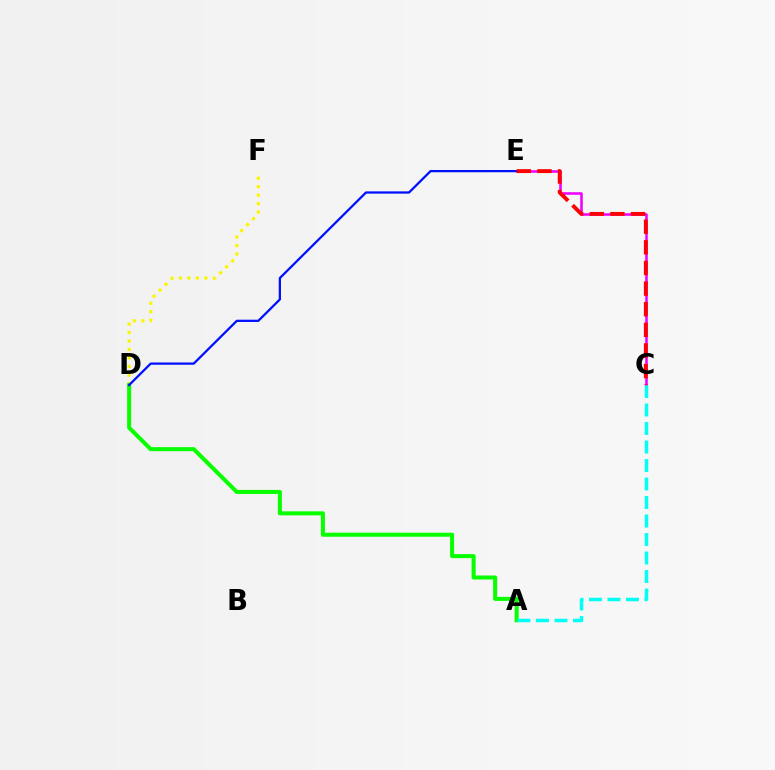{('C', 'E'): [{'color': '#ee00ff', 'line_style': 'solid', 'thickness': 1.84}, {'color': '#ff0000', 'line_style': 'dashed', 'thickness': 2.8}], ('D', 'F'): [{'color': '#fcf500', 'line_style': 'dotted', 'thickness': 2.3}], ('A', 'D'): [{'color': '#08ff00', 'line_style': 'solid', 'thickness': 2.91}], ('A', 'C'): [{'color': '#00fff6', 'line_style': 'dashed', 'thickness': 2.51}], ('D', 'E'): [{'color': '#0010ff', 'line_style': 'solid', 'thickness': 1.63}]}